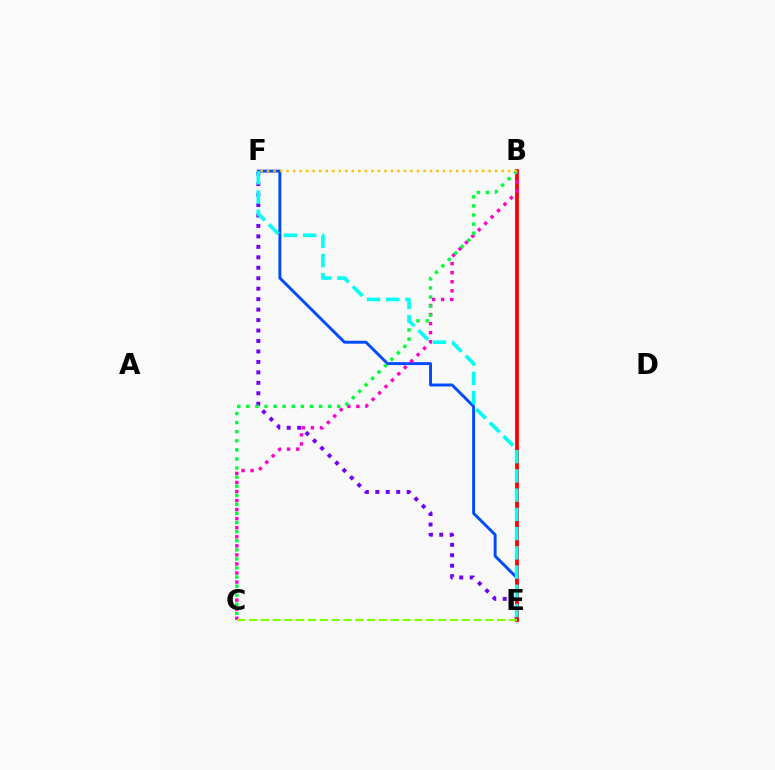{('E', 'F'): [{'color': '#7200ff', 'line_style': 'dotted', 'thickness': 2.84}, {'color': '#004bff', 'line_style': 'solid', 'thickness': 2.1}, {'color': '#00fff6', 'line_style': 'dashed', 'thickness': 2.61}], ('B', 'E'): [{'color': '#ff0000', 'line_style': 'solid', 'thickness': 2.73}], ('B', 'C'): [{'color': '#ff00cf', 'line_style': 'dotted', 'thickness': 2.46}, {'color': '#00ff39', 'line_style': 'dotted', 'thickness': 2.47}], ('C', 'E'): [{'color': '#84ff00', 'line_style': 'dashed', 'thickness': 1.61}], ('B', 'F'): [{'color': '#ffbd00', 'line_style': 'dotted', 'thickness': 1.77}]}